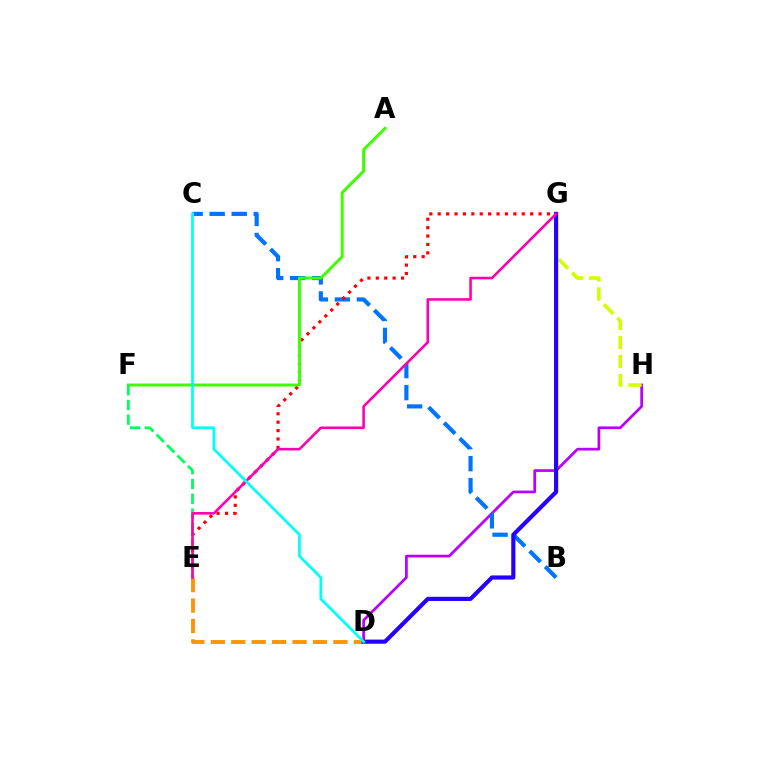{('D', 'H'): [{'color': '#b900ff', 'line_style': 'solid', 'thickness': 1.97}], ('D', 'E'): [{'color': '#ff9400', 'line_style': 'dashed', 'thickness': 2.78}], ('G', 'H'): [{'color': '#d1ff00', 'line_style': 'dashed', 'thickness': 2.59}], ('B', 'C'): [{'color': '#0074ff', 'line_style': 'dashed', 'thickness': 2.99}], ('E', 'G'): [{'color': '#ff0000', 'line_style': 'dotted', 'thickness': 2.28}, {'color': '#ff00ac', 'line_style': 'solid', 'thickness': 1.86}], ('D', 'G'): [{'color': '#2500ff', 'line_style': 'solid', 'thickness': 2.98}], ('A', 'F'): [{'color': '#3dff00', 'line_style': 'solid', 'thickness': 2.13}], ('E', 'F'): [{'color': '#00ff5c', 'line_style': 'dashed', 'thickness': 2.01}], ('C', 'D'): [{'color': '#00fff6', 'line_style': 'solid', 'thickness': 1.97}]}